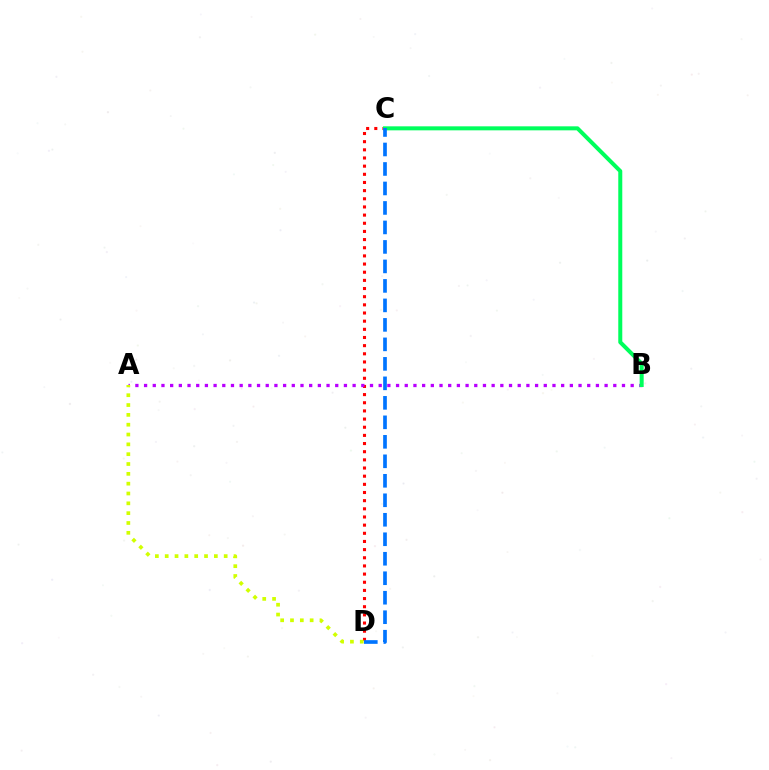{('C', 'D'): [{'color': '#ff0000', 'line_style': 'dotted', 'thickness': 2.22}, {'color': '#0074ff', 'line_style': 'dashed', 'thickness': 2.65}], ('A', 'B'): [{'color': '#b900ff', 'line_style': 'dotted', 'thickness': 2.36}], ('B', 'C'): [{'color': '#00ff5c', 'line_style': 'solid', 'thickness': 2.89}], ('A', 'D'): [{'color': '#d1ff00', 'line_style': 'dotted', 'thickness': 2.67}]}